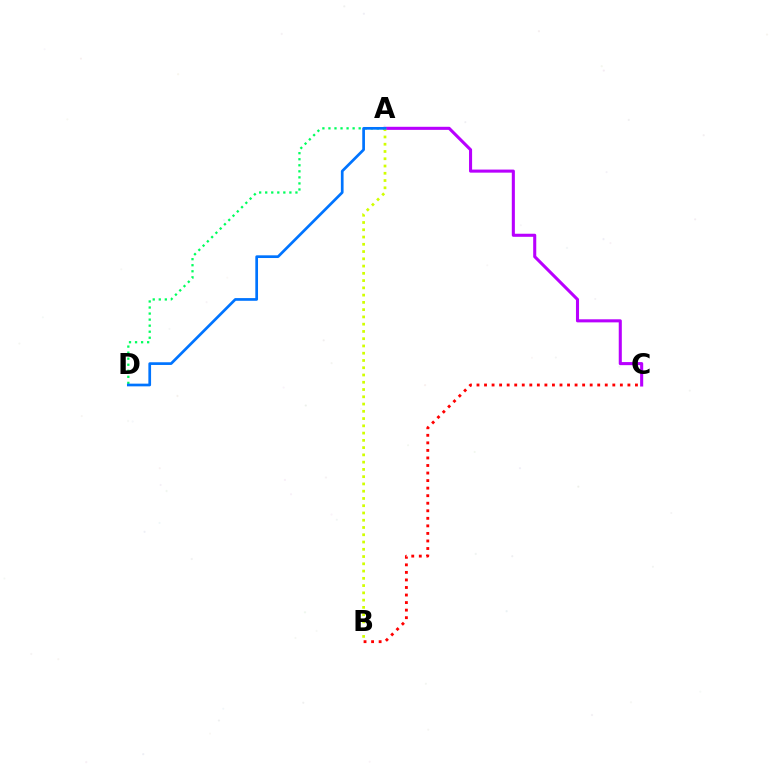{('B', 'C'): [{'color': '#ff0000', 'line_style': 'dotted', 'thickness': 2.05}], ('A', 'D'): [{'color': '#00ff5c', 'line_style': 'dotted', 'thickness': 1.64}, {'color': '#0074ff', 'line_style': 'solid', 'thickness': 1.95}], ('A', 'C'): [{'color': '#b900ff', 'line_style': 'solid', 'thickness': 2.21}], ('A', 'B'): [{'color': '#d1ff00', 'line_style': 'dotted', 'thickness': 1.97}]}